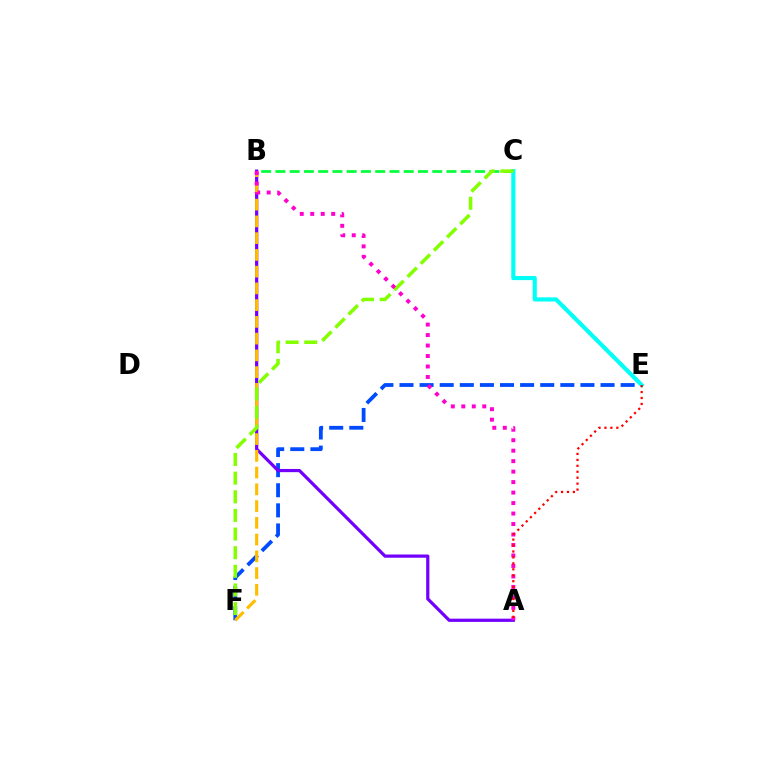{('E', 'F'): [{'color': '#004bff', 'line_style': 'dashed', 'thickness': 2.73}], ('B', 'C'): [{'color': '#00ff39', 'line_style': 'dashed', 'thickness': 1.94}], ('C', 'E'): [{'color': '#00fff6', 'line_style': 'solid', 'thickness': 2.97}], ('A', 'B'): [{'color': '#7200ff', 'line_style': 'solid', 'thickness': 2.31}, {'color': '#ff00cf', 'line_style': 'dotted', 'thickness': 2.85}], ('B', 'F'): [{'color': '#ffbd00', 'line_style': 'dashed', 'thickness': 2.27}], ('C', 'F'): [{'color': '#84ff00', 'line_style': 'dashed', 'thickness': 2.53}], ('A', 'E'): [{'color': '#ff0000', 'line_style': 'dotted', 'thickness': 1.61}]}